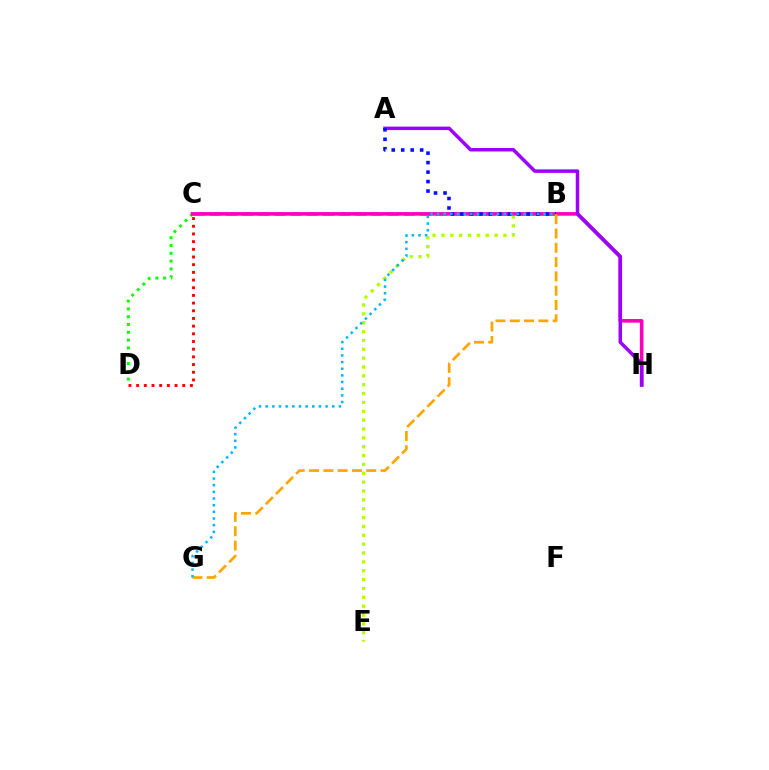{('B', 'C'): [{'color': '#00ff9d', 'line_style': 'dashed', 'thickness': 2.2}], ('B', 'E'): [{'color': '#b3ff00', 'line_style': 'dotted', 'thickness': 2.41}], ('C', 'D'): [{'color': '#ff0000', 'line_style': 'dotted', 'thickness': 2.09}, {'color': '#08ff00', 'line_style': 'dotted', 'thickness': 2.12}], ('C', 'H'): [{'color': '#ff00bd', 'line_style': 'solid', 'thickness': 2.6}], ('A', 'H'): [{'color': '#9b00ff', 'line_style': 'solid', 'thickness': 2.51}], ('A', 'B'): [{'color': '#0010ff', 'line_style': 'dotted', 'thickness': 2.58}], ('B', 'G'): [{'color': '#ffa500', 'line_style': 'dashed', 'thickness': 1.94}, {'color': '#00b5ff', 'line_style': 'dotted', 'thickness': 1.81}]}